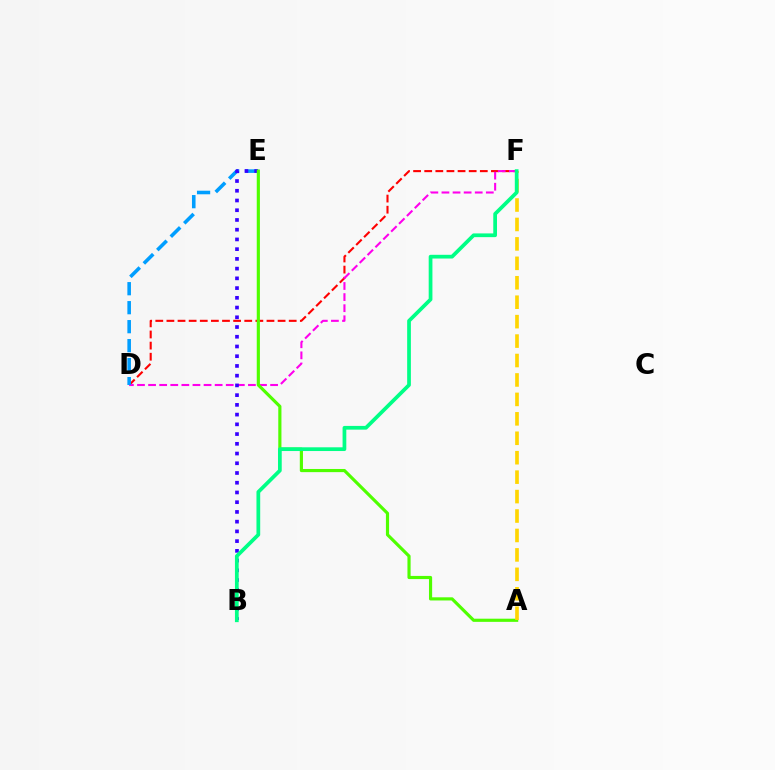{('D', 'F'): [{'color': '#ff0000', 'line_style': 'dashed', 'thickness': 1.51}, {'color': '#ff00ed', 'line_style': 'dashed', 'thickness': 1.51}], ('D', 'E'): [{'color': '#009eff', 'line_style': 'dashed', 'thickness': 2.58}], ('B', 'E'): [{'color': '#3700ff', 'line_style': 'dotted', 'thickness': 2.64}], ('A', 'E'): [{'color': '#4fff00', 'line_style': 'solid', 'thickness': 2.27}], ('A', 'F'): [{'color': '#ffd500', 'line_style': 'dashed', 'thickness': 2.64}], ('B', 'F'): [{'color': '#00ff86', 'line_style': 'solid', 'thickness': 2.69}]}